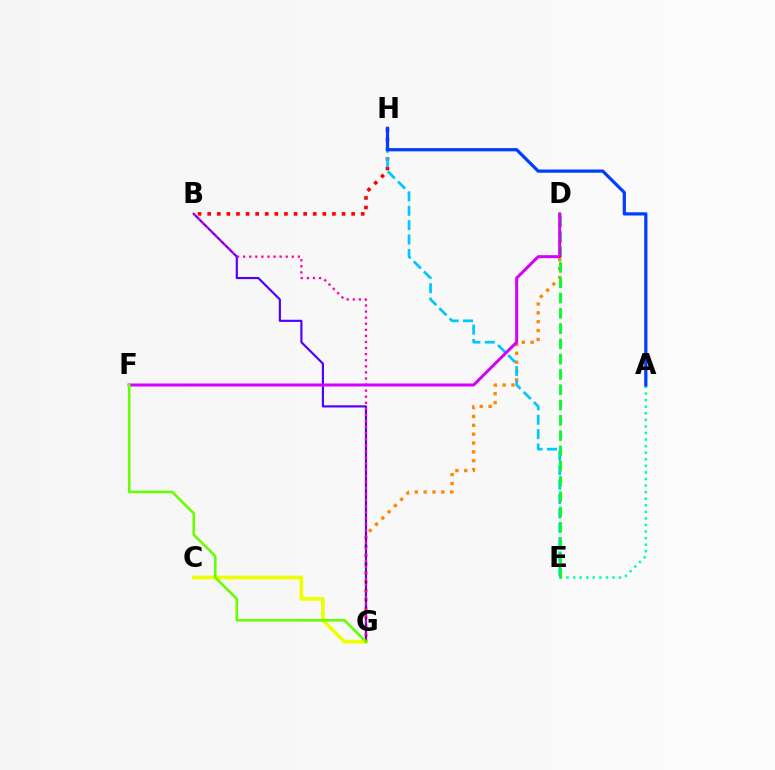{('B', 'H'): [{'color': '#ff0000', 'line_style': 'dotted', 'thickness': 2.61}], ('A', 'E'): [{'color': '#00ffaf', 'line_style': 'dotted', 'thickness': 1.78}], ('D', 'G'): [{'color': '#ff8800', 'line_style': 'dotted', 'thickness': 2.41}], ('E', 'H'): [{'color': '#00c7ff', 'line_style': 'dashed', 'thickness': 1.96}], ('C', 'G'): [{'color': '#eeff00', 'line_style': 'solid', 'thickness': 2.66}], ('B', 'G'): [{'color': '#4f00ff', 'line_style': 'solid', 'thickness': 1.56}, {'color': '#ff00a0', 'line_style': 'dotted', 'thickness': 1.65}], ('D', 'E'): [{'color': '#00ff27', 'line_style': 'dashed', 'thickness': 2.08}], ('D', 'F'): [{'color': '#d600ff', 'line_style': 'solid', 'thickness': 2.17}], ('A', 'H'): [{'color': '#003fff', 'line_style': 'solid', 'thickness': 2.33}], ('F', 'G'): [{'color': '#66ff00', 'line_style': 'solid', 'thickness': 1.86}]}